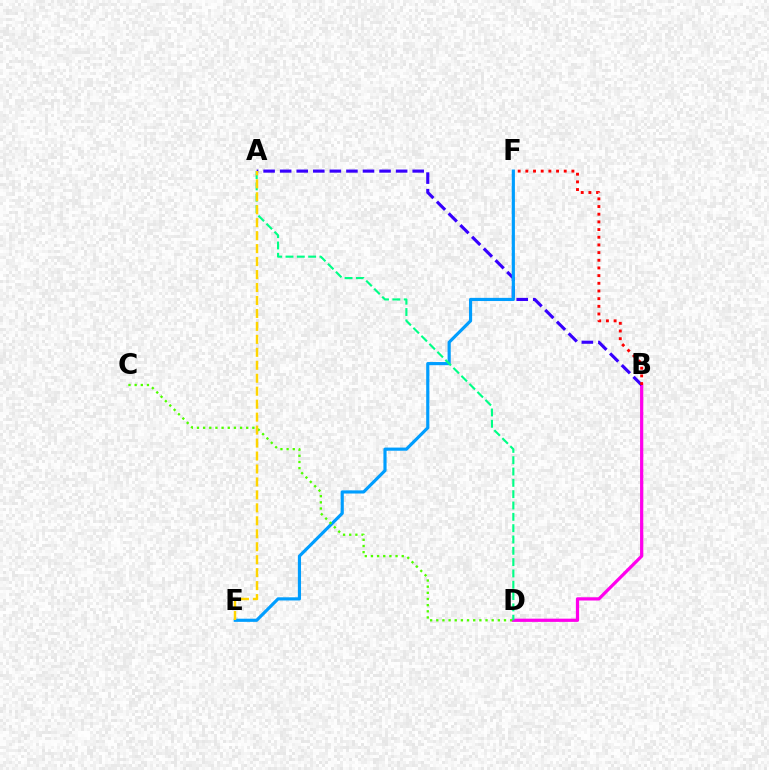{('B', 'D'): [{'color': '#ff00ed', 'line_style': 'solid', 'thickness': 2.32}], ('A', 'B'): [{'color': '#3700ff', 'line_style': 'dashed', 'thickness': 2.25}], ('E', 'F'): [{'color': '#009eff', 'line_style': 'solid', 'thickness': 2.27}], ('C', 'D'): [{'color': '#4fff00', 'line_style': 'dotted', 'thickness': 1.67}], ('B', 'F'): [{'color': '#ff0000', 'line_style': 'dotted', 'thickness': 2.09}], ('A', 'D'): [{'color': '#00ff86', 'line_style': 'dashed', 'thickness': 1.54}], ('A', 'E'): [{'color': '#ffd500', 'line_style': 'dashed', 'thickness': 1.76}]}